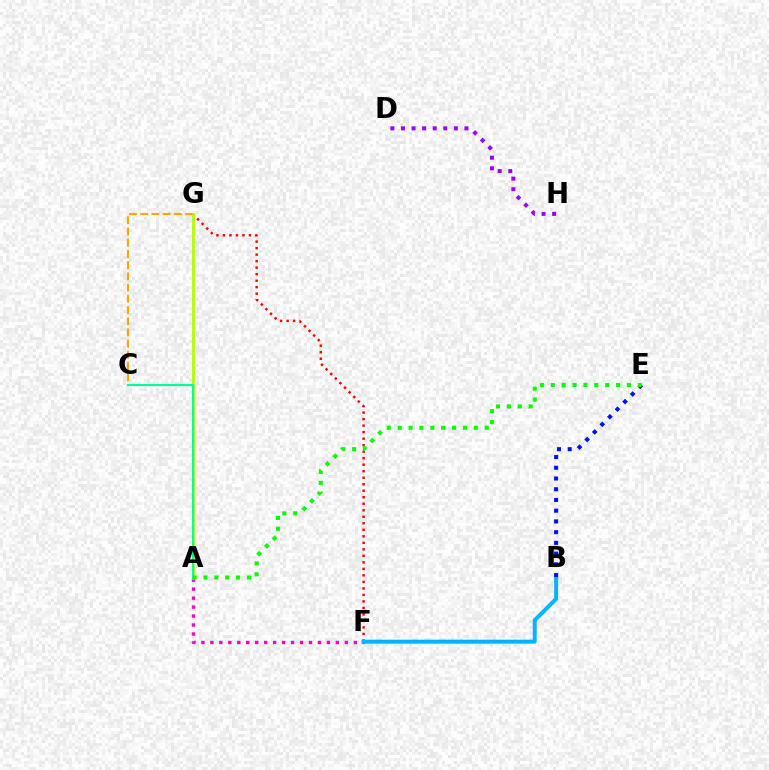{('C', 'G'): [{'color': '#ffa500', 'line_style': 'dashed', 'thickness': 1.52}], ('F', 'G'): [{'color': '#ff0000', 'line_style': 'dotted', 'thickness': 1.77}], ('A', 'F'): [{'color': '#ff00bd', 'line_style': 'dotted', 'thickness': 2.44}], ('A', 'G'): [{'color': '#b3ff00', 'line_style': 'solid', 'thickness': 1.99}], ('A', 'C'): [{'color': '#00ff9d', 'line_style': 'solid', 'thickness': 1.55}], ('D', 'H'): [{'color': '#9b00ff', 'line_style': 'dotted', 'thickness': 2.88}], ('B', 'F'): [{'color': '#00b5ff', 'line_style': 'solid', 'thickness': 2.85}], ('B', 'E'): [{'color': '#0010ff', 'line_style': 'dotted', 'thickness': 2.91}], ('A', 'E'): [{'color': '#08ff00', 'line_style': 'dotted', 'thickness': 2.96}]}